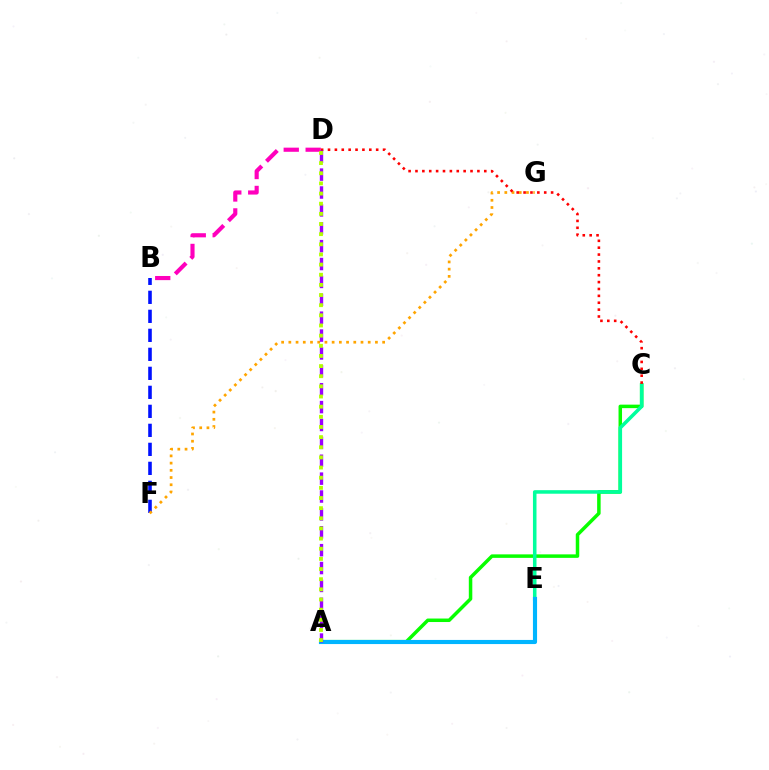{('B', 'F'): [{'color': '#0010ff', 'line_style': 'dashed', 'thickness': 2.58}], ('A', 'C'): [{'color': '#08ff00', 'line_style': 'solid', 'thickness': 2.52}], ('B', 'D'): [{'color': '#ff00bd', 'line_style': 'dashed', 'thickness': 2.98}], ('C', 'E'): [{'color': '#00ff9d', 'line_style': 'solid', 'thickness': 2.55}], ('F', 'G'): [{'color': '#ffa500', 'line_style': 'dotted', 'thickness': 1.96}], ('A', 'E'): [{'color': '#00b5ff', 'line_style': 'solid', 'thickness': 2.97}], ('C', 'D'): [{'color': '#ff0000', 'line_style': 'dotted', 'thickness': 1.87}], ('A', 'D'): [{'color': '#9b00ff', 'line_style': 'dashed', 'thickness': 2.43}, {'color': '#b3ff00', 'line_style': 'dotted', 'thickness': 2.76}]}